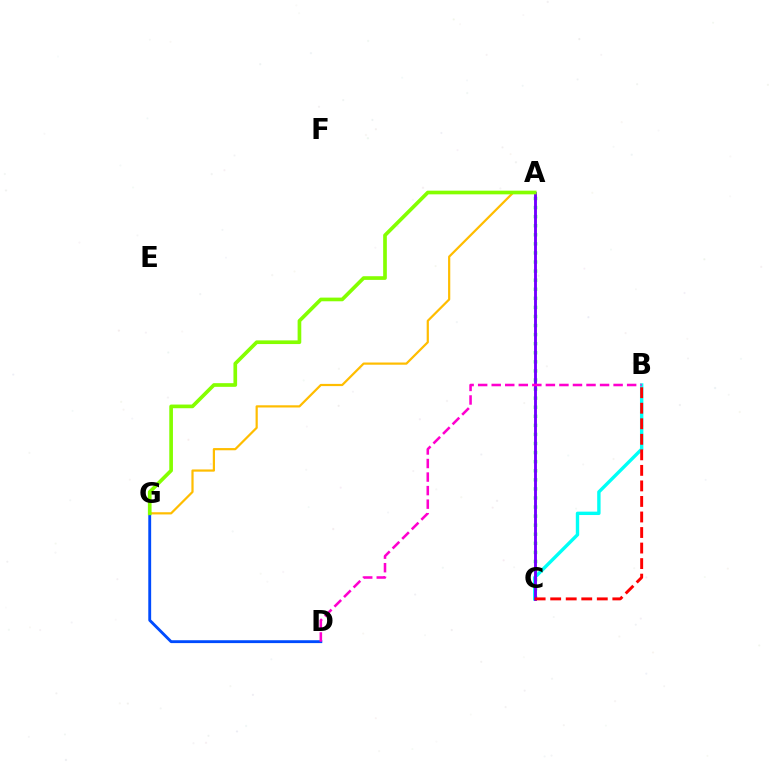{('A', 'C'): [{'color': '#00ff39', 'line_style': 'dotted', 'thickness': 2.47}, {'color': '#7200ff', 'line_style': 'solid', 'thickness': 2.08}], ('D', 'G'): [{'color': '#004bff', 'line_style': 'solid', 'thickness': 2.06}], ('A', 'G'): [{'color': '#ffbd00', 'line_style': 'solid', 'thickness': 1.59}, {'color': '#84ff00', 'line_style': 'solid', 'thickness': 2.64}], ('B', 'C'): [{'color': '#00fff6', 'line_style': 'solid', 'thickness': 2.44}, {'color': '#ff0000', 'line_style': 'dashed', 'thickness': 2.11}], ('B', 'D'): [{'color': '#ff00cf', 'line_style': 'dashed', 'thickness': 1.84}]}